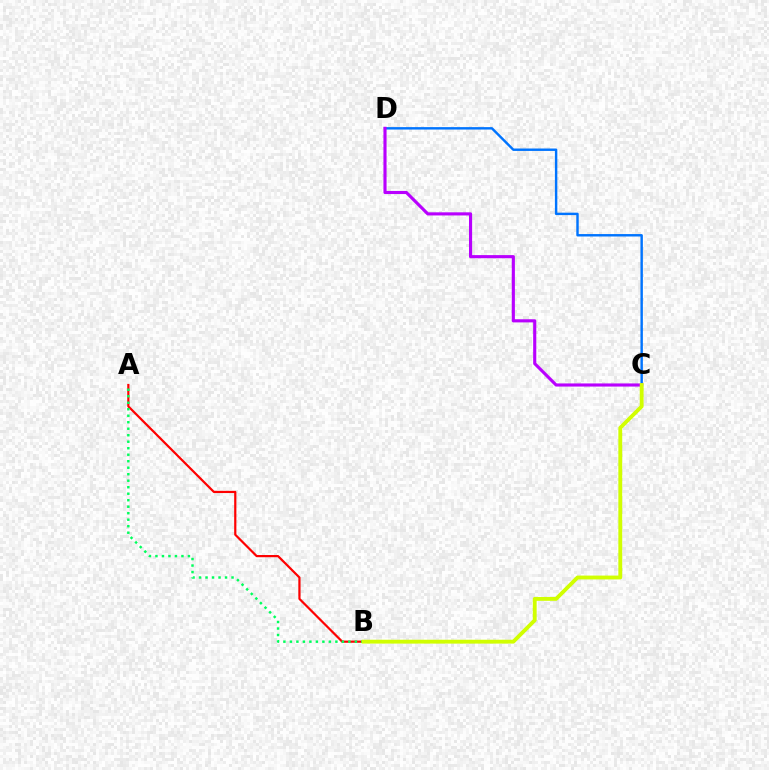{('A', 'B'): [{'color': '#ff0000', 'line_style': 'solid', 'thickness': 1.58}, {'color': '#00ff5c', 'line_style': 'dotted', 'thickness': 1.77}], ('C', 'D'): [{'color': '#0074ff', 'line_style': 'solid', 'thickness': 1.75}, {'color': '#b900ff', 'line_style': 'solid', 'thickness': 2.25}], ('B', 'C'): [{'color': '#d1ff00', 'line_style': 'solid', 'thickness': 2.77}]}